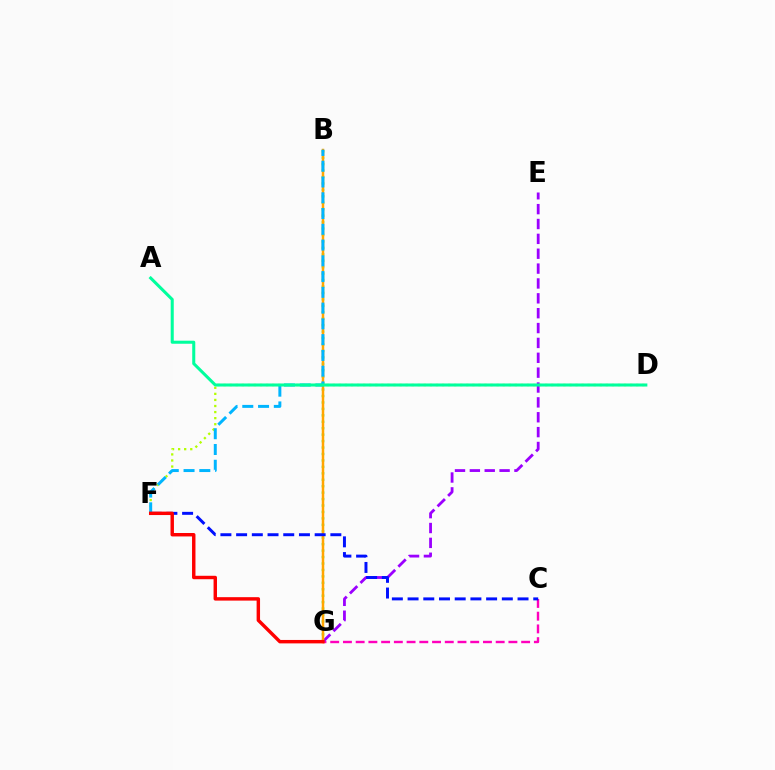{('C', 'G'): [{'color': '#ff00bd', 'line_style': 'dashed', 'thickness': 1.73}], ('B', 'G'): [{'color': '#08ff00', 'line_style': 'dotted', 'thickness': 1.75}, {'color': '#ffa500', 'line_style': 'solid', 'thickness': 1.8}], ('E', 'G'): [{'color': '#9b00ff', 'line_style': 'dashed', 'thickness': 2.02}], ('D', 'F'): [{'color': '#b3ff00', 'line_style': 'dotted', 'thickness': 1.65}], ('C', 'F'): [{'color': '#0010ff', 'line_style': 'dashed', 'thickness': 2.13}], ('B', 'F'): [{'color': '#00b5ff', 'line_style': 'dashed', 'thickness': 2.14}], ('A', 'D'): [{'color': '#00ff9d', 'line_style': 'solid', 'thickness': 2.19}], ('F', 'G'): [{'color': '#ff0000', 'line_style': 'solid', 'thickness': 2.47}]}